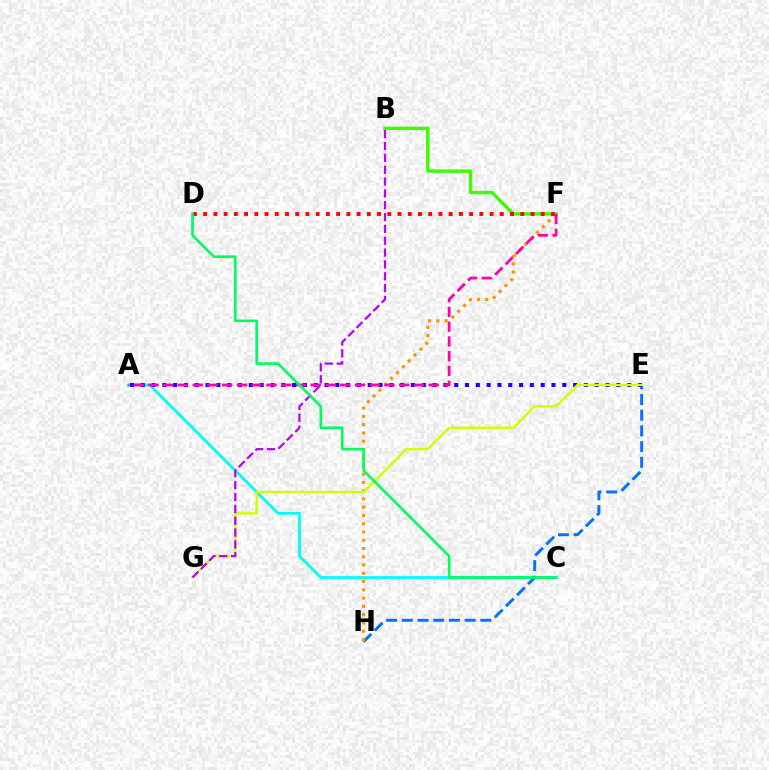{('A', 'C'): [{'color': '#00fff6', 'line_style': 'solid', 'thickness': 2.0}], ('E', 'H'): [{'color': '#0074ff', 'line_style': 'dashed', 'thickness': 2.13}], ('B', 'F'): [{'color': '#3dff00', 'line_style': 'solid', 'thickness': 2.44}], ('F', 'H'): [{'color': '#ff9400', 'line_style': 'dotted', 'thickness': 2.24}], ('A', 'E'): [{'color': '#2500ff', 'line_style': 'dotted', 'thickness': 2.94}], ('A', 'F'): [{'color': '#ff00ac', 'line_style': 'dashed', 'thickness': 2.0}], ('D', 'F'): [{'color': '#ff0000', 'line_style': 'dotted', 'thickness': 2.78}], ('E', 'G'): [{'color': '#d1ff00', 'line_style': 'solid', 'thickness': 1.74}], ('B', 'G'): [{'color': '#b900ff', 'line_style': 'dashed', 'thickness': 1.61}], ('C', 'D'): [{'color': '#00ff5c', 'line_style': 'solid', 'thickness': 1.9}]}